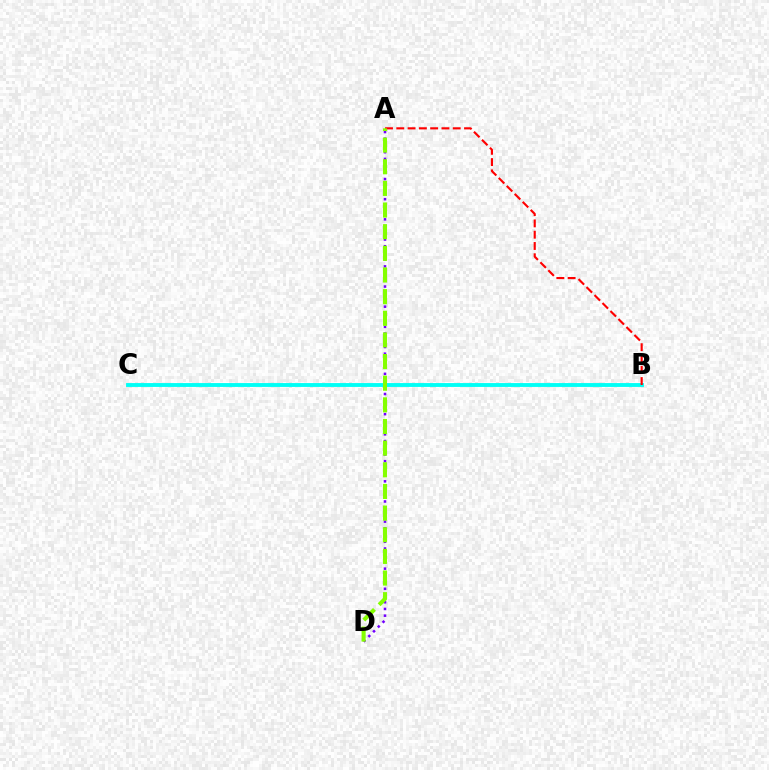{('A', 'D'): [{'color': '#7200ff', 'line_style': 'dotted', 'thickness': 1.83}, {'color': '#84ff00', 'line_style': 'dashed', 'thickness': 2.94}], ('B', 'C'): [{'color': '#00fff6', 'line_style': 'solid', 'thickness': 2.78}], ('A', 'B'): [{'color': '#ff0000', 'line_style': 'dashed', 'thickness': 1.53}]}